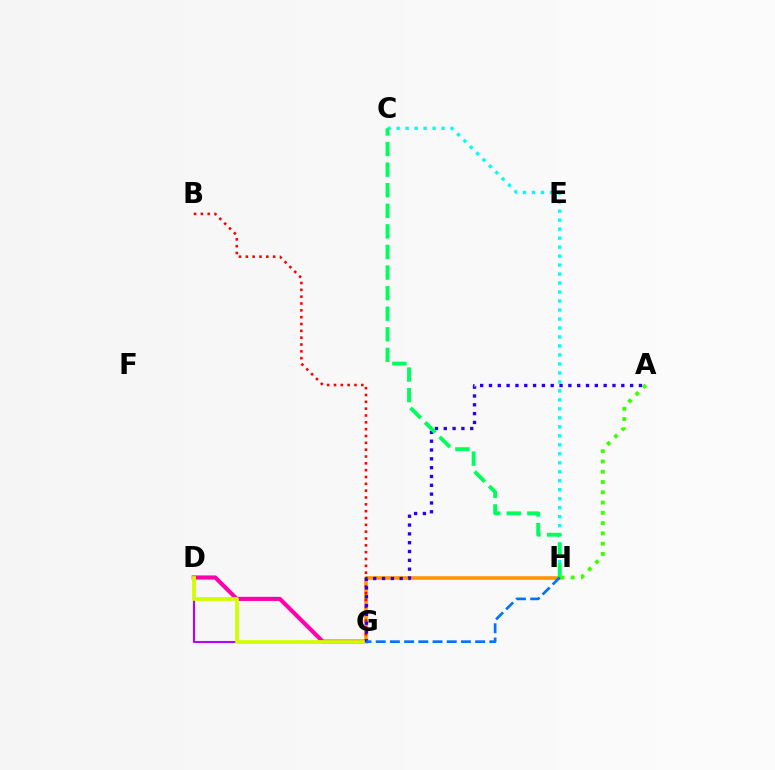{('G', 'H'): [{'color': '#ff9400', 'line_style': 'solid', 'thickness': 2.57}, {'color': '#0074ff', 'line_style': 'dashed', 'thickness': 1.93}], ('B', 'G'): [{'color': '#ff0000', 'line_style': 'dotted', 'thickness': 1.86}], ('D', 'G'): [{'color': '#ff00ac', 'line_style': 'solid', 'thickness': 2.96}, {'color': '#b900ff', 'line_style': 'solid', 'thickness': 1.5}, {'color': '#d1ff00', 'line_style': 'solid', 'thickness': 2.7}], ('C', 'H'): [{'color': '#00fff6', 'line_style': 'dotted', 'thickness': 2.44}, {'color': '#00ff5c', 'line_style': 'dashed', 'thickness': 2.8}], ('A', 'G'): [{'color': '#2500ff', 'line_style': 'dotted', 'thickness': 2.4}], ('A', 'H'): [{'color': '#3dff00', 'line_style': 'dotted', 'thickness': 2.79}]}